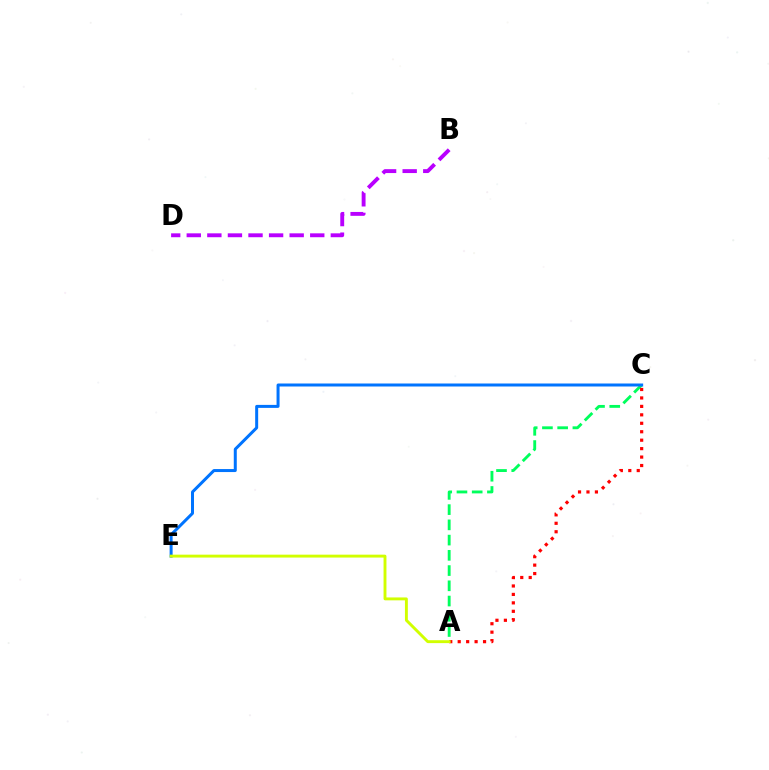{('A', 'C'): [{'color': '#00ff5c', 'line_style': 'dashed', 'thickness': 2.07}, {'color': '#ff0000', 'line_style': 'dotted', 'thickness': 2.3}], ('C', 'E'): [{'color': '#0074ff', 'line_style': 'solid', 'thickness': 2.16}], ('A', 'E'): [{'color': '#d1ff00', 'line_style': 'solid', 'thickness': 2.09}], ('B', 'D'): [{'color': '#b900ff', 'line_style': 'dashed', 'thickness': 2.8}]}